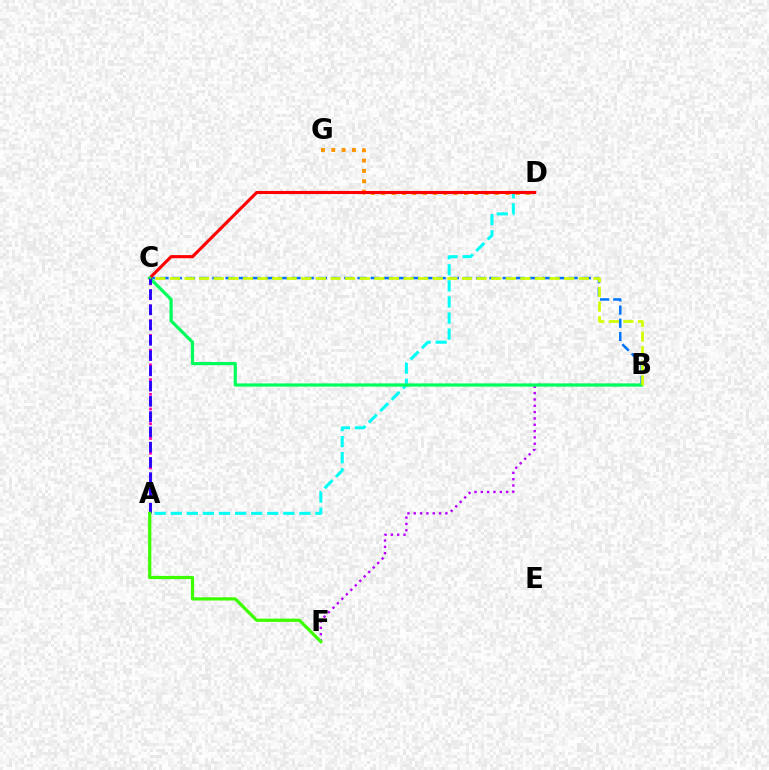{('A', 'C'): [{'color': '#ff00ac', 'line_style': 'dotted', 'thickness': 2.0}, {'color': '#2500ff', 'line_style': 'dashed', 'thickness': 2.07}], ('A', 'D'): [{'color': '#00fff6', 'line_style': 'dashed', 'thickness': 2.18}], ('D', 'G'): [{'color': '#ff9400', 'line_style': 'dotted', 'thickness': 2.81}], ('B', 'C'): [{'color': '#0074ff', 'line_style': 'dashed', 'thickness': 1.79}, {'color': '#00ff5c', 'line_style': 'solid', 'thickness': 2.32}, {'color': '#d1ff00', 'line_style': 'dashed', 'thickness': 1.98}], ('B', 'F'): [{'color': '#b900ff', 'line_style': 'dotted', 'thickness': 1.72}], ('C', 'D'): [{'color': '#ff0000', 'line_style': 'solid', 'thickness': 2.25}], ('A', 'F'): [{'color': '#3dff00', 'line_style': 'solid', 'thickness': 2.32}]}